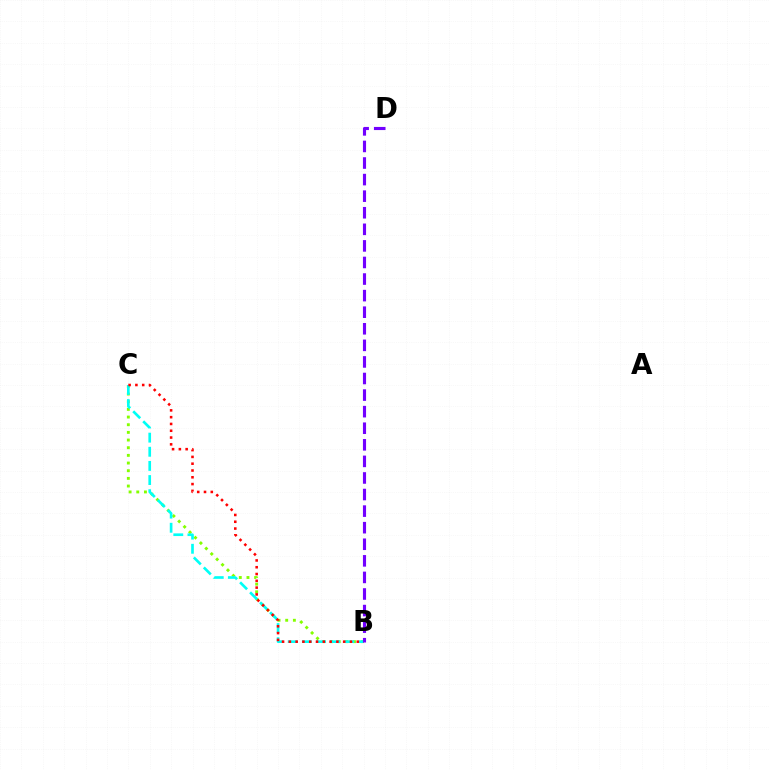{('B', 'C'): [{'color': '#84ff00', 'line_style': 'dotted', 'thickness': 2.08}, {'color': '#00fff6', 'line_style': 'dashed', 'thickness': 1.92}, {'color': '#ff0000', 'line_style': 'dotted', 'thickness': 1.85}], ('B', 'D'): [{'color': '#7200ff', 'line_style': 'dashed', 'thickness': 2.25}]}